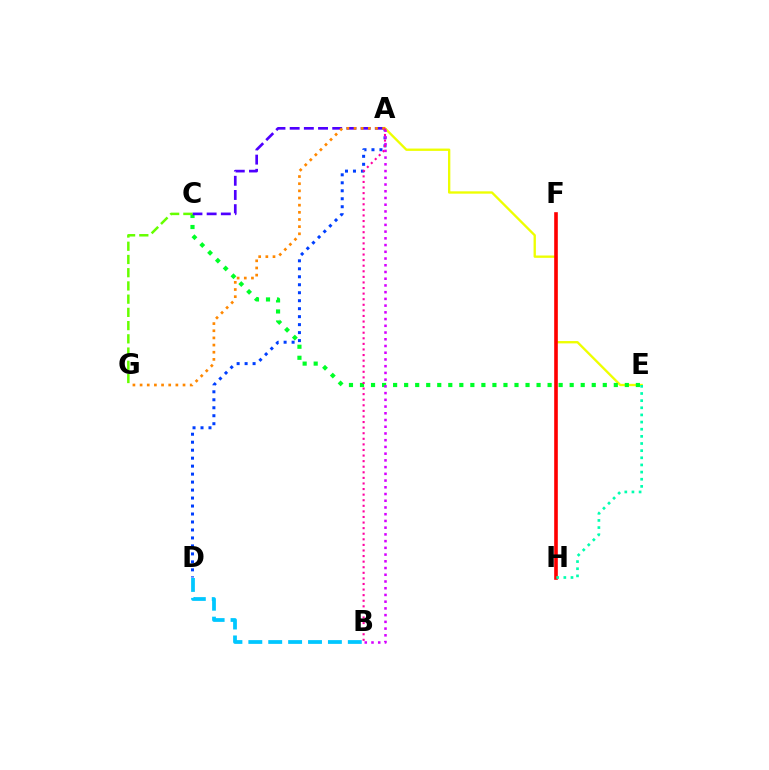{('A', 'D'): [{'color': '#003fff', 'line_style': 'dotted', 'thickness': 2.17}], ('B', 'D'): [{'color': '#00c7ff', 'line_style': 'dashed', 'thickness': 2.7}], ('A', 'E'): [{'color': '#eeff00', 'line_style': 'solid', 'thickness': 1.68}], ('F', 'H'): [{'color': '#ff0000', 'line_style': 'solid', 'thickness': 2.61}], ('C', 'E'): [{'color': '#00ff27', 'line_style': 'dotted', 'thickness': 3.0}], ('A', 'B'): [{'color': '#d600ff', 'line_style': 'dotted', 'thickness': 1.83}, {'color': '#ff00a0', 'line_style': 'dotted', 'thickness': 1.52}], ('E', 'H'): [{'color': '#00ffaf', 'line_style': 'dotted', 'thickness': 1.94}], ('A', 'C'): [{'color': '#4f00ff', 'line_style': 'dashed', 'thickness': 1.93}], ('C', 'G'): [{'color': '#66ff00', 'line_style': 'dashed', 'thickness': 1.8}], ('A', 'G'): [{'color': '#ff8800', 'line_style': 'dotted', 'thickness': 1.94}]}